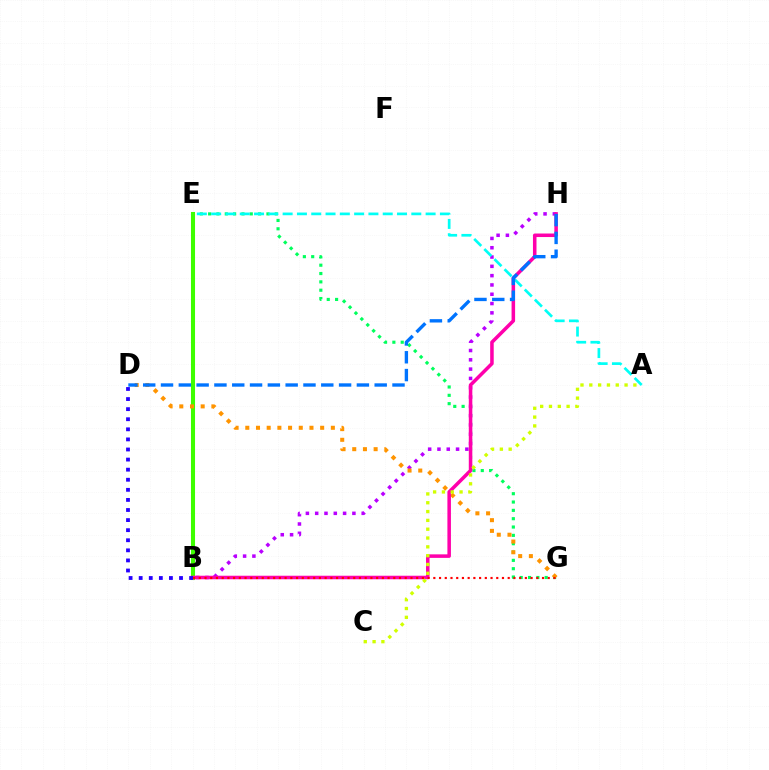{('B', 'H'): [{'color': '#b900ff', 'line_style': 'dotted', 'thickness': 2.53}, {'color': '#ff00ac', 'line_style': 'solid', 'thickness': 2.54}], ('E', 'G'): [{'color': '#00ff5c', 'line_style': 'dotted', 'thickness': 2.26}], ('B', 'E'): [{'color': '#3dff00', 'line_style': 'solid', 'thickness': 2.93}], ('A', 'E'): [{'color': '#00fff6', 'line_style': 'dashed', 'thickness': 1.94}], ('D', 'G'): [{'color': '#ff9400', 'line_style': 'dotted', 'thickness': 2.91}], ('B', 'G'): [{'color': '#ff0000', 'line_style': 'dotted', 'thickness': 1.55}], ('A', 'C'): [{'color': '#d1ff00', 'line_style': 'dotted', 'thickness': 2.4}], ('B', 'D'): [{'color': '#2500ff', 'line_style': 'dotted', 'thickness': 2.74}], ('D', 'H'): [{'color': '#0074ff', 'line_style': 'dashed', 'thickness': 2.42}]}